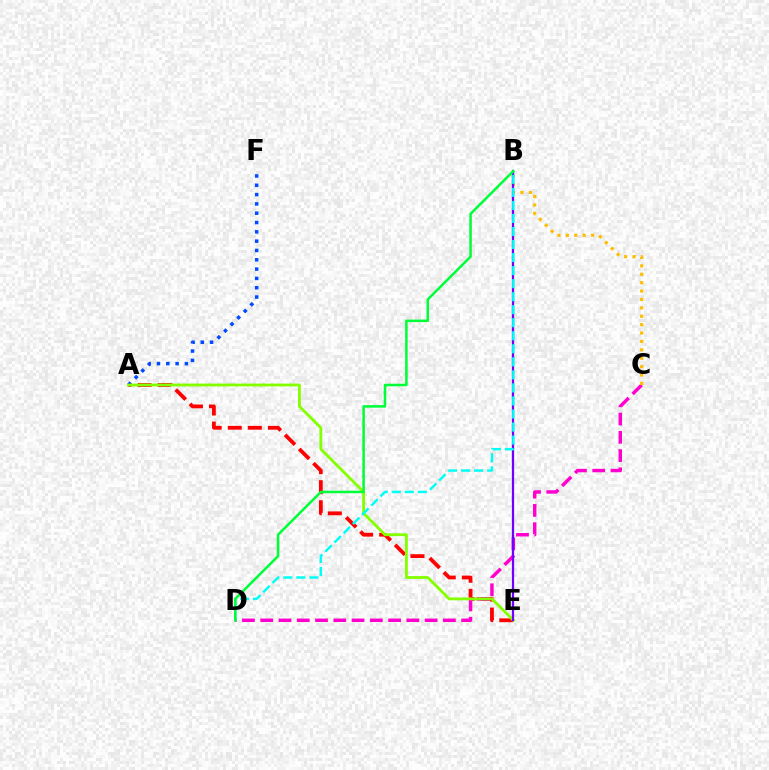{('A', 'E'): [{'color': '#ff0000', 'line_style': 'dashed', 'thickness': 2.73}, {'color': '#84ff00', 'line_style': 'solid', 'thickness': 2.03}], ('C', 'D'): [{'color': '#ff00cf', 'line_style': 'dashed', 'thickness': 2.48}], ('A', 'F'): [{'color': '#004bff', 'line_style': 'dotted', 'thickness': 2.53}], ('B', 'C'): [{'color': '#ffbd00', 'line_style': 'dotted', 'thickness': 2.28}], ('B', 'E'): [{'color': '#7200ff', 'line_style': 'solid', 'thickness': 1.62}], ('B', 'D'): [{'color': '#00fff6', 'line_style': 'dashed', 'thickness': 1.77}, {'color': '#00ff39', 'line_style': 'solid', 'thickness': 1.83}]}